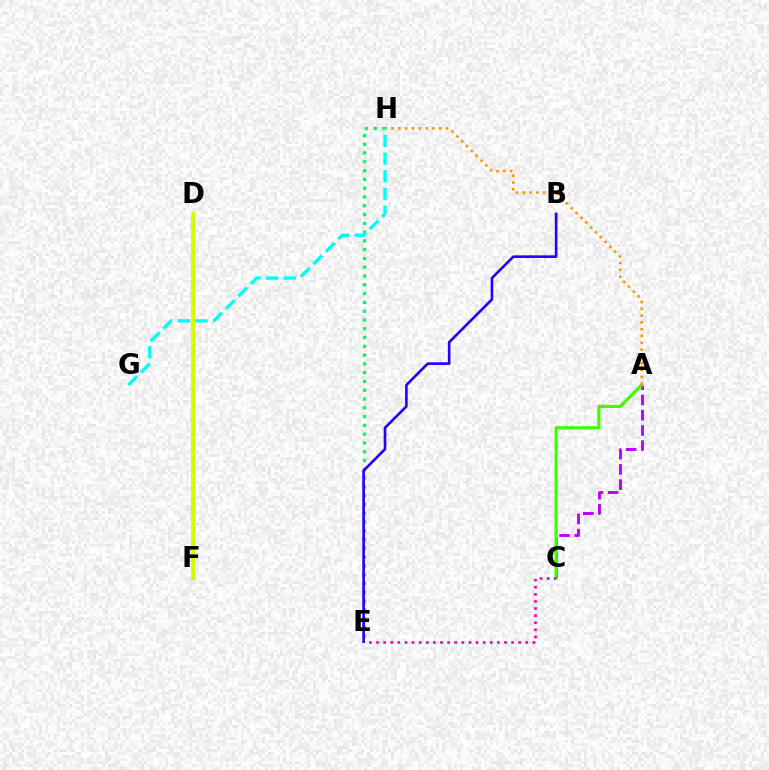{('A', 'C'): [{'color': '#b900ff', 'line_style': 'dashed', 'thickness': 2.07}, {'color': '#3dff00', 'line_style': 'solid', 'thickness': 2.29}], ('C', 'E'): [{'color': '#ff00ac', 'line_style': 'dotted', 'thickness': 1.93}], ('D', 'F'): [{'color': '#ff0000', 'line_style': 'solid', 'thickness': 1.92}, {'color': '#0074ff', 'line_style': 'solid', 'thickness': 1.56}, {'color': '#d1ff00', 'line_style': 'solid', 'thickness': 2.83}], ('E', 'H'): [{'color': '#00ff5c', 'line_style': 'dotted', 'thickness': 2.39}], ('A', 'H'): [{'color': '#ff9400', 'line_style': 'dotted', 'thickness': 1.85}], ('G', 'H'): [{'color': '#00fff6', 'line_style': 'dashed', 'thickness': 2.4}], ('B', 'E'): [{'color': '#2500ff', 'line_style': 'solid', 'thickness': 1.89}]}